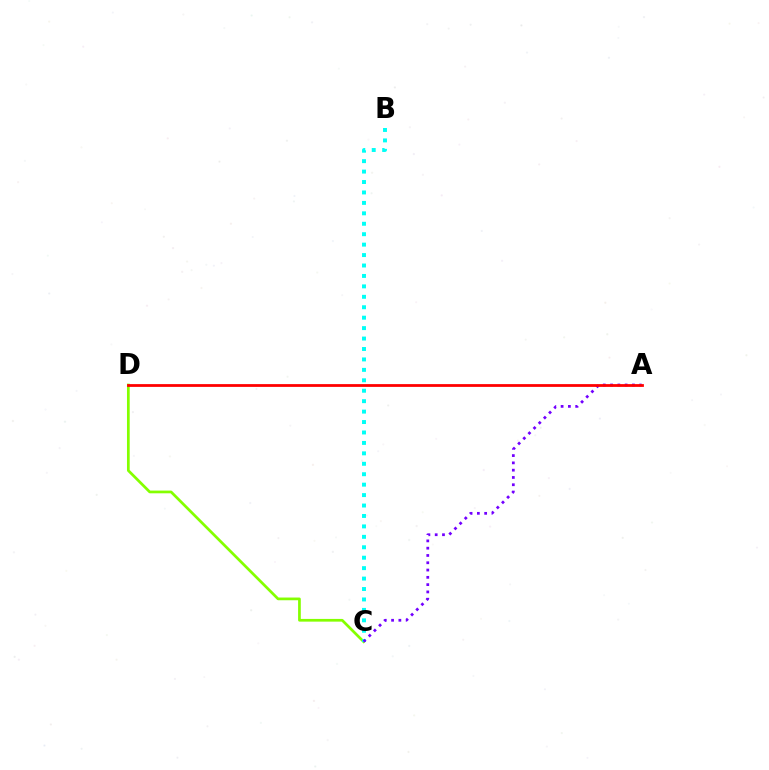{('C', 'D'): [{'color': '#84ff00', 'line_style': 'solid', 'thickness': 1.96}], ('B', 'C'): [{'color': '#00fff6', 'line_style': 'dotted', 'thickness': 2.84}], ('A', 'C'): [{'color': '#7200ff', 'line_style': 'dotted', 'thickness': 1.98}], ('A', 'D'): [{'color': '#ff0000', 'line_style': 'solid', 'thickness': 2.0}]}